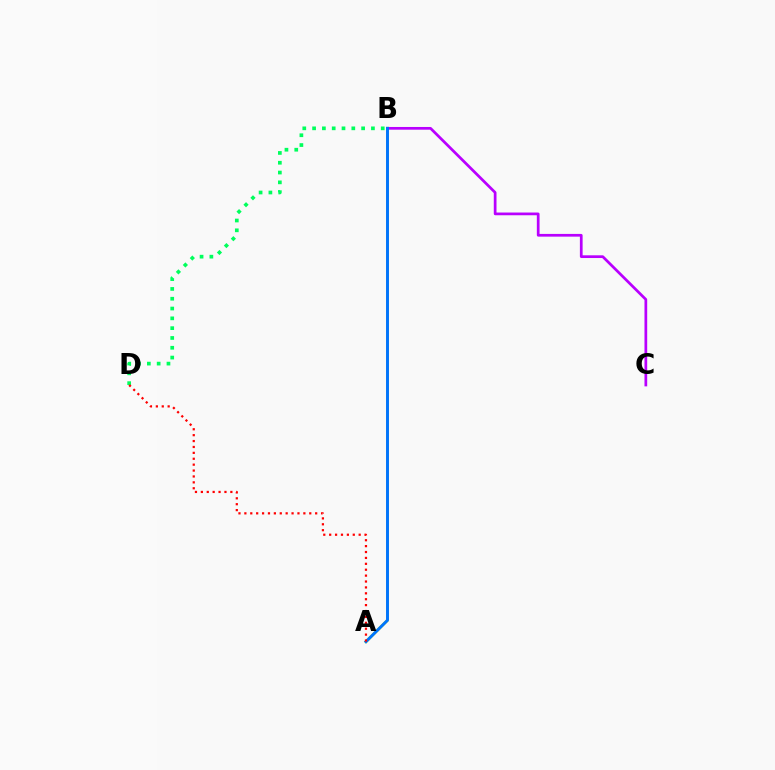{('A', 'B'): [{'color': '#d1ff00', 'line_style': 'solid', 'thickness': 2.1}, {'color': '#0074ff', 'line_style': 'solid', 'thickness': 2.11}], ('B', 'C'): [{'color': '#b900ff', 'line_style': 'solid', 'thickness': 1.96}], ('B', 'D'): [{'color': '#00ff5c', 'line_style': 'dotted', 'thickness': 2.66}], ('A', 'D'): [{'color': '#ff0000', 'line_style': 'dotted', 'thickness': 1.6}]}